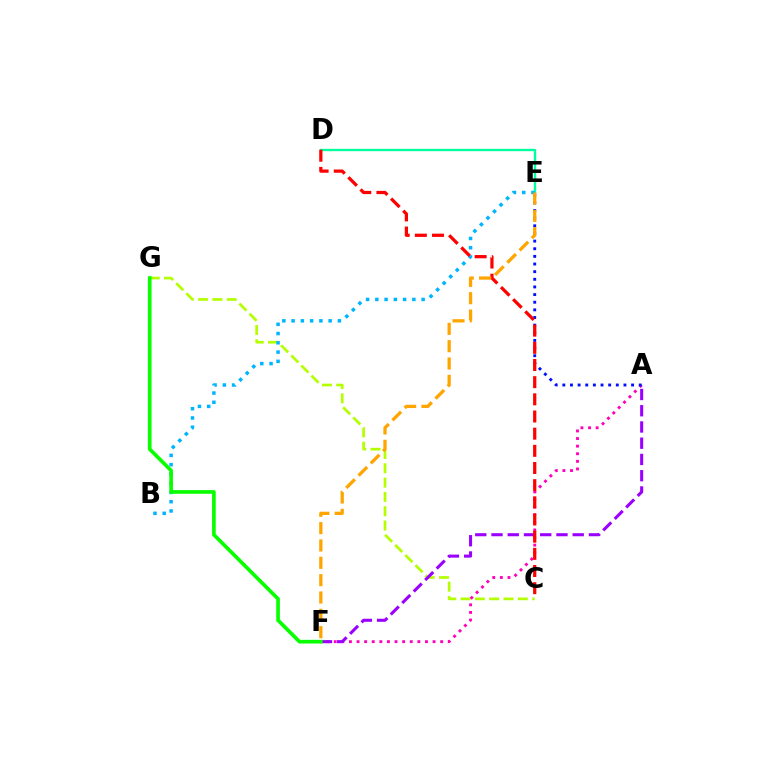{('C', 'G'): [{'color': '#b3ff00', 'line_style': 'dashed', 'thickness': 1.94}], ('D', 'E'): [{'color': '#00ff9d', 'line_style': 'solid', 'thickness': 1.7}], ('A', 'F'): [{'color': '#ff00bd', 'line_style': 'dotted', 'thickness': 2.07}, {'color': '#9b00ff', 'line_style': 'dashed', 'thickness': 2.21}], ('A', 'E'): [{'color': '#0010ff', 'line_style': 'dotted', 'thickness': 2.08}], ('B', 'E'): [{'color': '#00b5ff', 'line_style': 'dotted', 'thickness': 2.52}], ('F', 'G'): [{'color': '#08ff00', 'line_style': 'solid', 'thickness': 2.64}], ('C', 'D'): [{'color': '#ff0000', 'line_style': 'dashed', 'thickness': 2.33}], ('E', 'F'): [{'color': '#ffa500', 'line_style': 'dashed', 'thickness': 2.36}]}